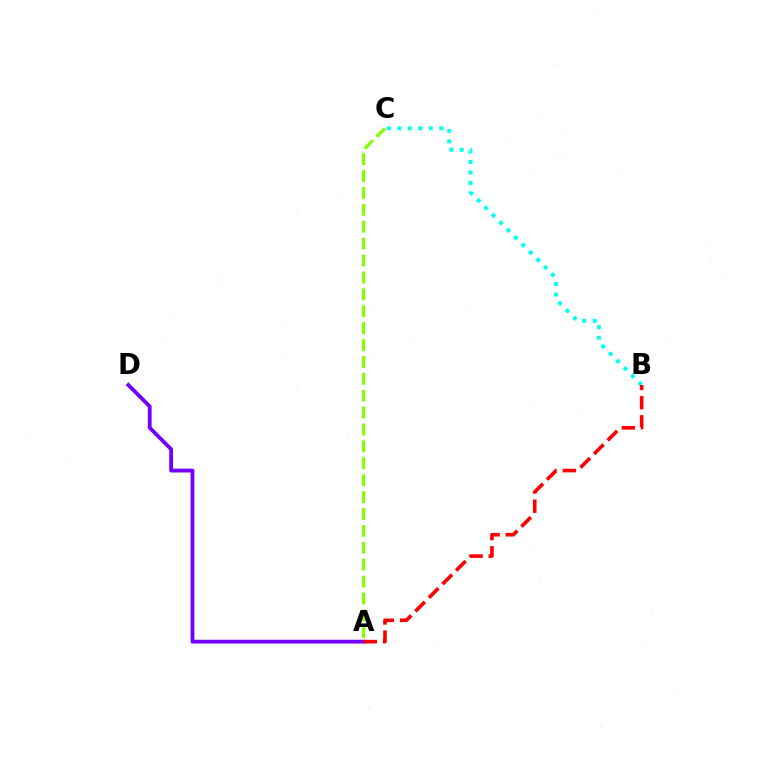{('A', 'D'): [{'color': '#7200ff', 'line_style': 'solid', 'thickness': 2.75}], ('B', 'C'): [{'color': '#00fff6', 'line_style': 'dotted', 'thickness': 2.85}], ('A', 'B'): [{'color': '#ff0000', 'line_style': 'dashed', 'thickness': 2.61}], ('A', 'C'): [{'color': '#84ff00', 'line_style': 'dashed', 'thickness': 2.3}]}